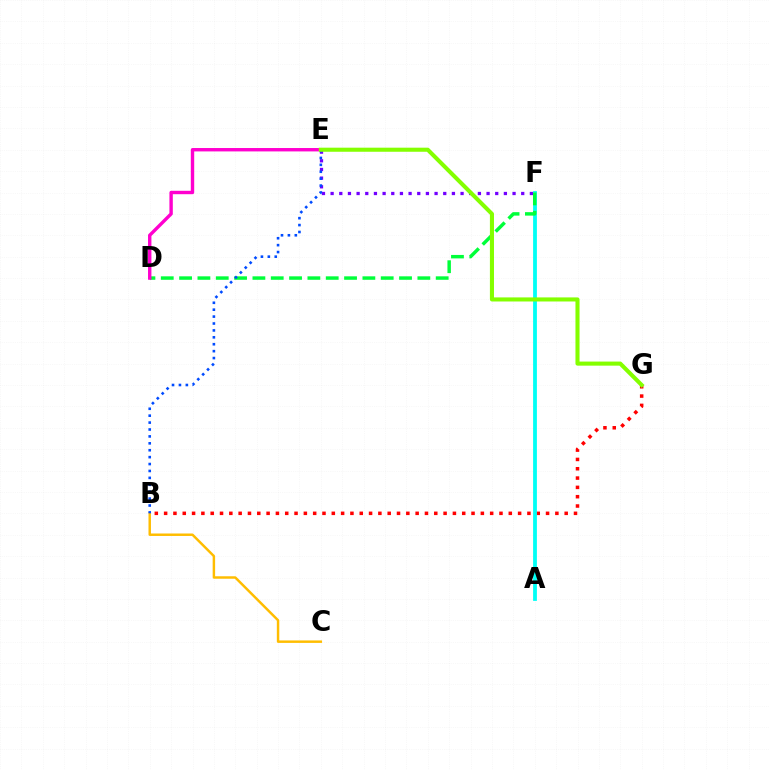{('E', 'F'): [{'color': '#7200ff', 'line_style': 'dotted', 'thickness': 2.35}], ('B', 'G'): [{'color': '#ff0000', 'line_style': 'dotted', 'thickness': 2.53}], ('B', 'C'): [{'color': '#ffbd00', 'line_style': 'solid', 'thickness': 1.77}], ('A', 'F'): [{'color': '#00fff6', 'line_style': 'solid', 'thickness': 2.73}], ('D', 'F'): [{'color': '#00ff39', 'line_style': 'dashed', 'thickness': 2.49}], ('D', 'E'): [{'color': '#ff00cf', 'line_style': 'solid', 'thickness': 2.44}], ('B', 'E'): [{'color': '#004bff', 'line_style': 'dotted', 'thickness': 1.88}], ('E', 'G'): [{'color': '#84ff00', 'line_style': 'solid', 'thickness': 2.94}]}